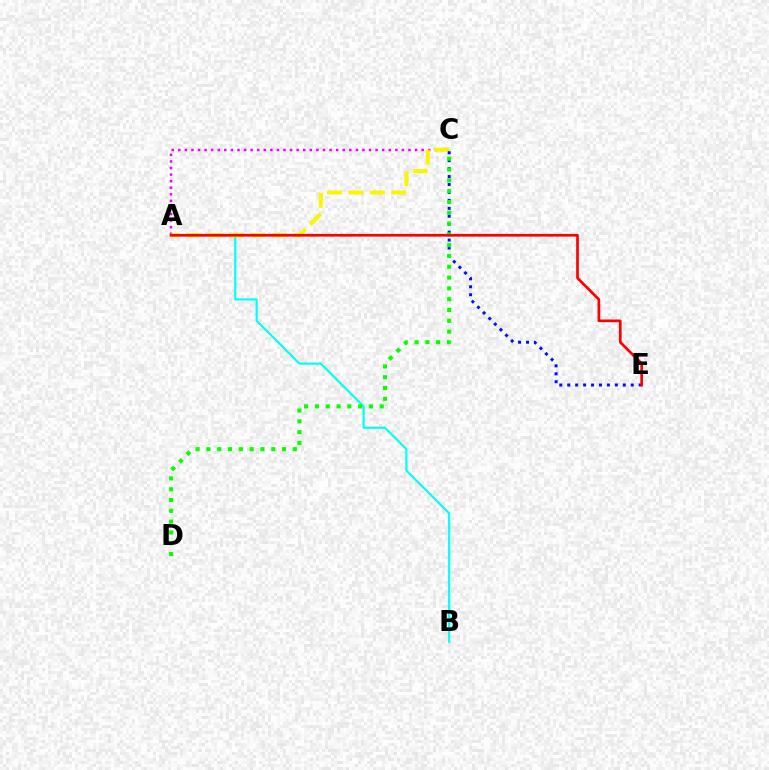{('A', 'C'): [{'color': '#ee00ff', 'line_style': 'dotted', 'thickness': 1.79}, {'color': '#fcf500', 'line_style': 'dashed', 'thickness': 2.91}], ('A', 'B'): [{'color': '#00fff6', 'line_style': 'solid', 'thickness': 1.54}], ('C', 'E'): [{'color': '#0010ff', 'line_style': 'dotted', 'thickness': 2.16}], ('C', 'D'): [{'color': '#08ff00', 'line_style': 'dotted', 'thickness': 2.94}], ('A', 'E'): [{'color': '#ff0000', 'line_style': 'solid', 'thickness': 1.94}]}